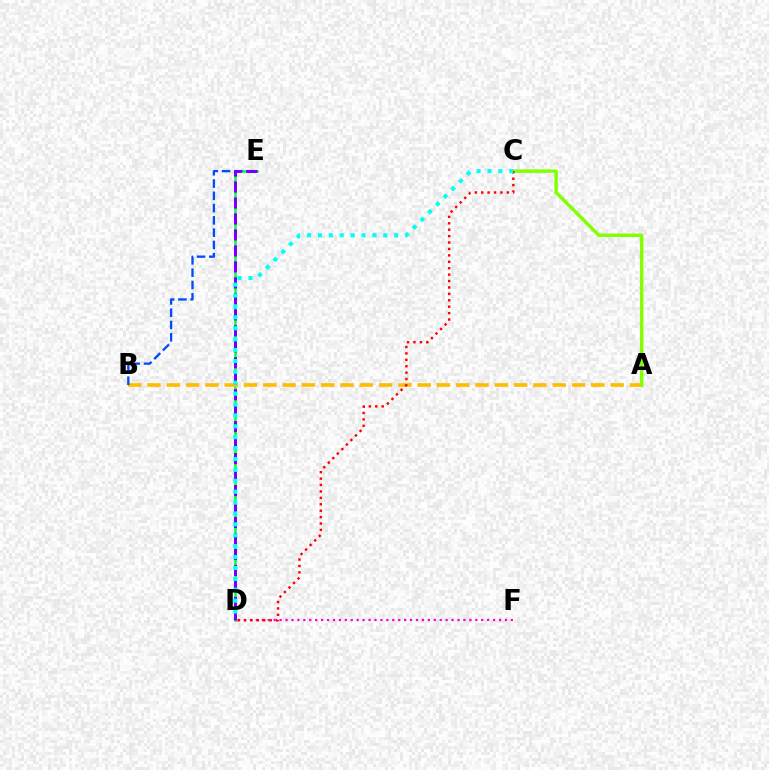{('D', 'E'): [{'color': '#00ff39', 'line_style': 'solid', 'thickness': 1.83}, {'color': '#7200ff', 'line_style': 'dashed', 'thickness': 2.17}], ('D', 'F'): [{'color': '#ff00cf', 'line_style': 'dotted', 'thickness': 1.61}], ('A', 'B'): [{'color': '#ffbd00', 'line_style': 'dashed', 'thickness': 2.62}], ('A', 'C'): [{'color': '#84ff00', 'line_style': 'solid', 'thickness': 2.48}], ('C', 'D'): [{'color': '#ff0000', 'line_style': 'dotted', 'thickness': 1.74}, {'color': '#00fff6', 'line_style': 'dotted', 'thickness': 2.96}], ('B', 'E'): [{'color': '#004bff', 'line_style': 'dashed', 'thickness': 1.67}]}